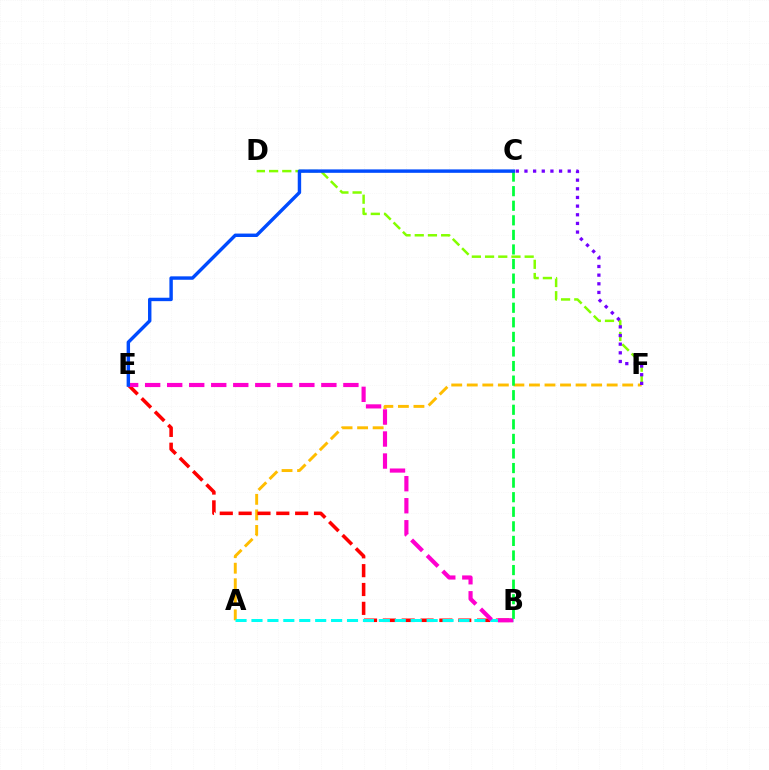{('A', 'F'): [{'color': '#ffbd00', 'line_style': 'dashed', 'thickness': 2.11}], ('B', 'E'): [{'color': '#ff0000', 'line_style': 'dashed', 'thickness': 2.56}, {'color': '#ff00cf', 'line_style': 'dashed', 'thickness': 2.99}], ('A', 'B'): [{'color': '#00fff6', 'line_style': 'dashed', 'thickness': 2.16}], ('D', 'F'): [{'color': '#84ff00', 'line_style': 'dashed', 'thickness': 1.79}], ('C', 'F'): [{'color': '#7200ff', 'line_style': 'dotted', 'thickness': 2.35}], ('B', 'C'): [{'color': '#00ff39', 'line_style': 'dashed', 'thickness': 1.98}], ('C', 'E'): [{'color': '#004bff', 'line_style': 'solid', 'thickness': 2.46}]}